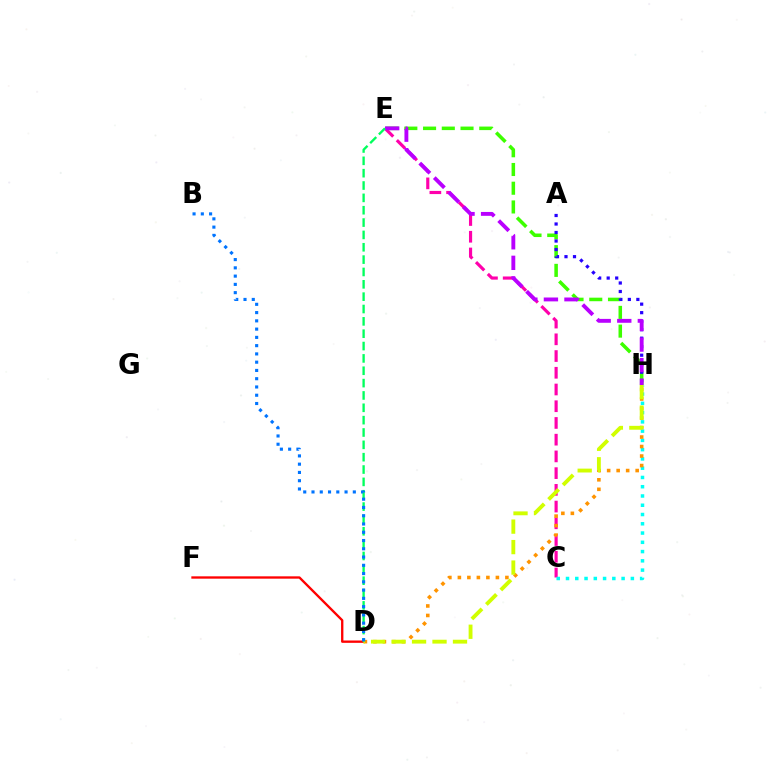{('E', 'H'): [{'color': '#3dff00', 'line_style': 'dashed', 'thickness': 2.54}, {'color': '#b900ff', 'line_style': 'dashed', 'thickness': 2.79}], ('C', 'E'): [{'color': '#ff00ac', 'line_style': 'dashed', 'thickness': 2.27}], ('A', 'H'): [{'color': '#2500ff', 'line_style': 'dotted', 'thickness': 2.31}], ('C', 'H'): [{'color': '#00fff6', 'line_style': 'dotted', 'thickness': 2.52}], ('D', 'F'): [{'color': '#ff0000', 'line_style': 'solid', 'thickness': 1.68}], ('D', 'H'): [{'color': '#ff9400', 'line_style': 'dotted', 'thickness': 2.58}, {'color': '#d1ff00', 'line_style': 'dashed', 'thickness': 2.78}], ('D', 'E'): [{'color': '#00ff5c', 'line_style': 'dashed', 'thickness': 1.68}], ('B', 'D'): [{'color': '#0074ff', 'line_style': 'dotted', 'thickness': 2.25}]}